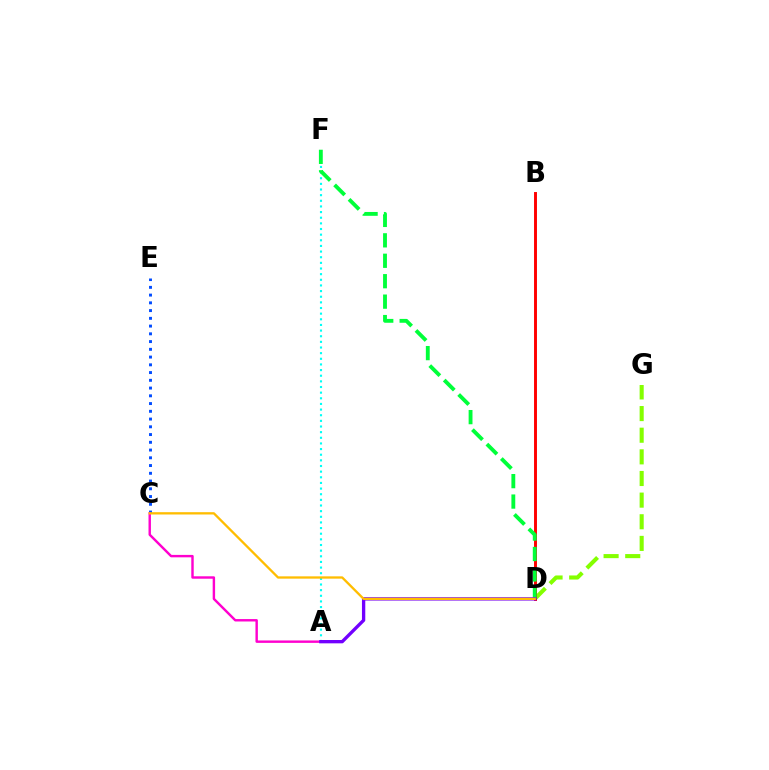{('D', 'G'): [{'color': '#84ff00', 'line_style': 'dashed', 'thickness': 2.94}], ('A', 'F'): [{'color': '#00fff6', 'line_style': 'dotted', 'thickness': 1.53}], ('C', 'E'): [{'color': '#004bff', 'line_style': 'dotted', 'thickness': 2.11}], ('B', 'D'): [{'color': '#ff0000', 'line_style': 'solid', 'thickness': 2.11}], ('A', 'C'): [{'color': '#ff00cf', 'line_style': 'solid', 'thickness': 1.74}], ('D', 'F'): [{'color': '#00ff39', 'line_style': 'dashed', 'thickness': 2.78}], ('A', 'D'): [{'color': '#7200ff', 'line_style': 'solid', 'thickness': 2.39}], ('C', 'D'): [{'color': '#ffbd00', 'line_style': 'solid', 'thickness': 1.66}]}